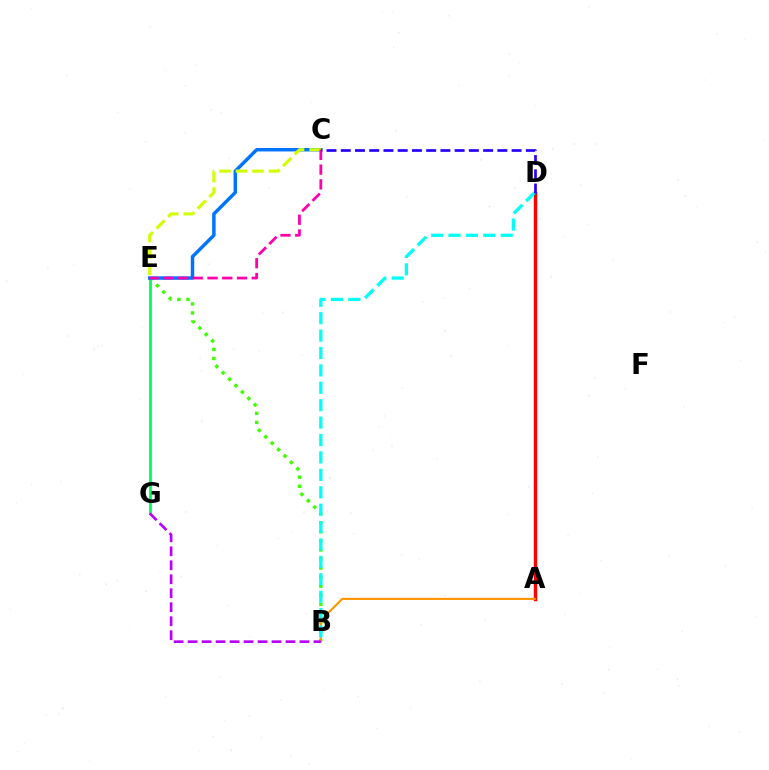{('B', 'E'): [{'color': '#3dff00', 'line_style': 'dotted', 'thickness': 2.46}], ('E', 'G'): [{'color': '#00ff5c', 'line_style': 'solid', 'thickness': 2.02}], ('C', 'E'): [{'color': '#0074ff', 'line_style': 'solid', 'thickness': 2.5}, {'color': '#d1ff00', 'line_style': 'dashed', 'thickness': 2.24}, {'color': '#ff00ac', 'line_style': 'dashed', 'thickness': 2.0}], ('A', 'D'): [{'color': '#ff0000', 'line_style': 'solid', 'thickness': 2.47}], ('A', 'B'): [{'color': '#ff9400', 'line_style': 'solid', 'thickness': 1.52}], ('B', 'D'): [{'color': '#00fff6', 'line_style': 'dashed', 'thickness': 2.36}], ('B', 'G'): [{'color': '#b900ff', 'line_style': 'dashed', 'thickness': 1.9}], ('C', 'D'): [{'color': '#2500ff', 'line_style': 'dashed', 'thickness': 1.93}]}